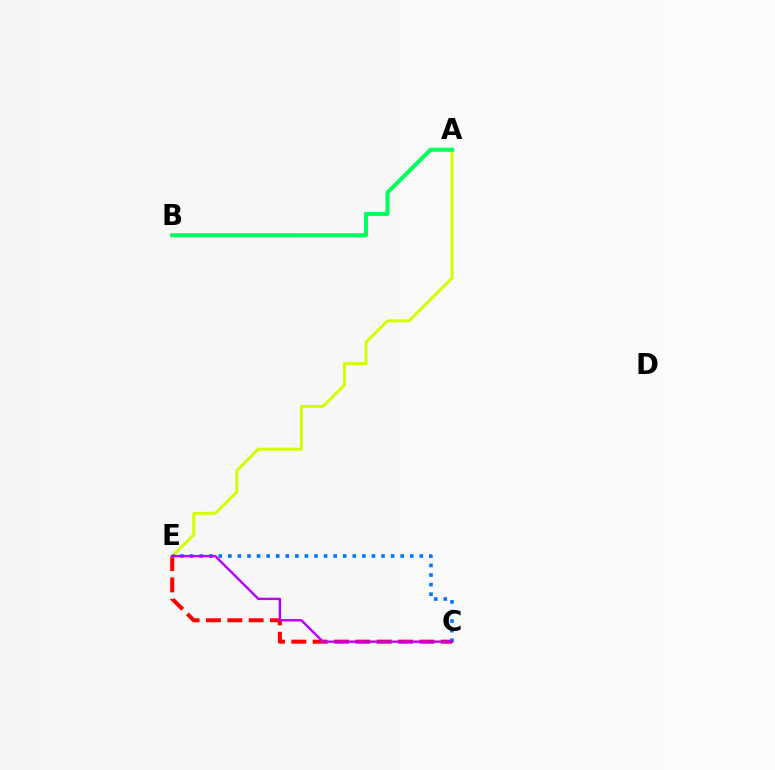{('C', 'E'): [{'color': '#ff0000', 'line_style': 'dashed', 'thickness': 2.9}, {'color': '#0074ff', 'line_style': 'dotted', 'thickness': 2.6}, {'color': '#b900ff', 'line_style': 'solid', 'thickness': 1.71}], ('A', 'E'): [{'color': '#d1ff00', 'line_style': 'solid', 'thickness': 2.15}], ('A', 'B'): [{'color': '#00ff5c', 'line_style': 'solid', 'thickness': 2.91}]}